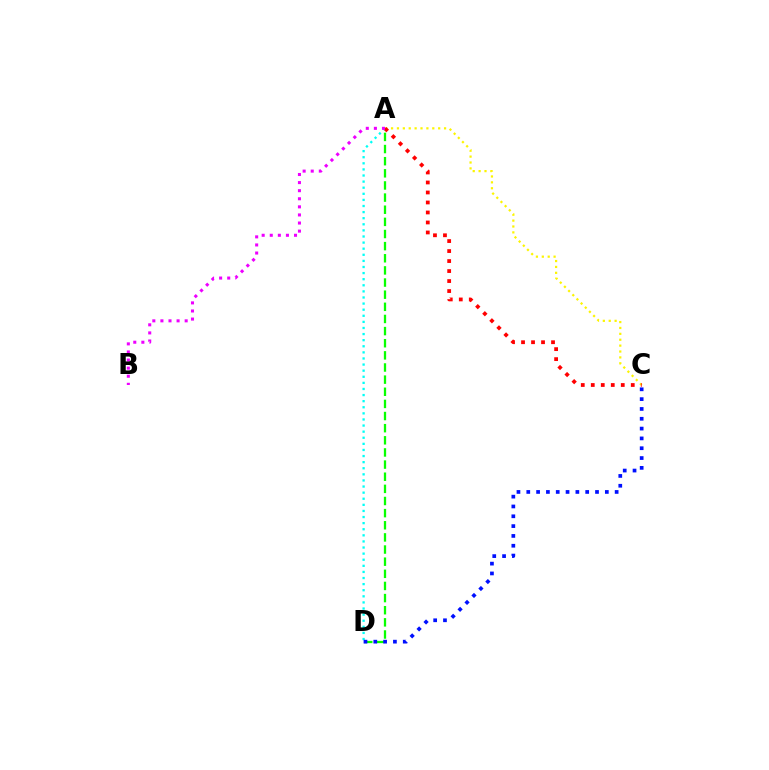{('A', 'D'): [{'color': '#08ff00', 'line_style': 'dashed', 'thickness': 1.65}, {'color': '#00fff6', 'line_style': 'dotted', 'thickness': 1.66}], ('A', 'C'): [{'color': '#fcf500', 'line_style': 'dotted', 'thickness': 1.6}, {'color': '#ff0000', 'line_style': 'dotted', 'thickness': 2.72}], ('C', 'D'): [{'color': '#0010ff', 'line_style': 'dotted', 'thickness': 2.67}], ('A', 'B'): [{'color': '#ee00ff', 'line_style': 'dotted', 'thickness': 2.2}]}